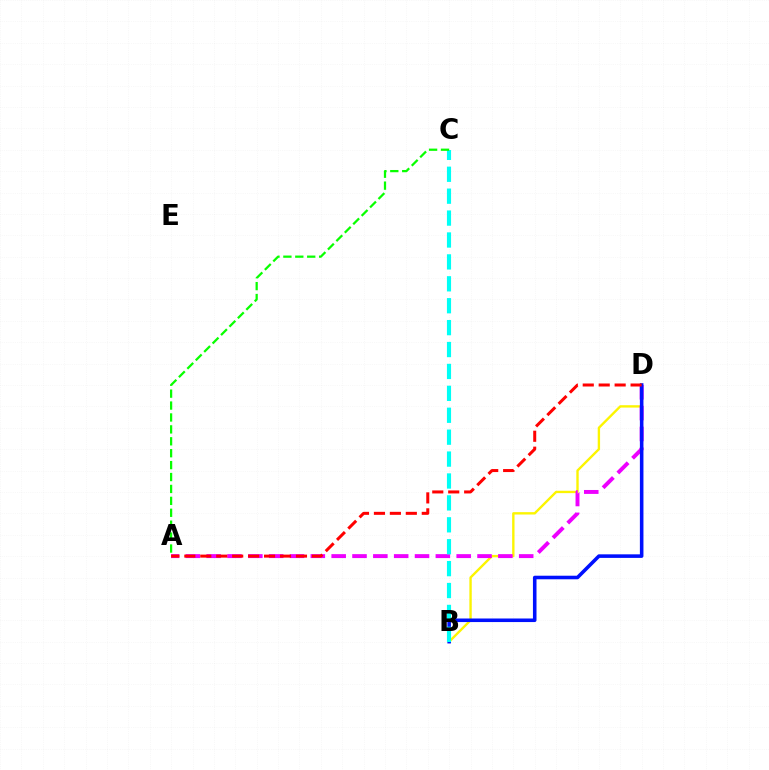{('B', 'D'): [{'color': '#fcf500', 'line_style': 'solid', 'thickness': 1.71}, {'color': '#0010ff', 'line_style': 'solid', 'thickness': 2.57}], ('A', 'D'): [{'color': '#ee00ff', 'line_style': 'dashed', 'thickness': 2.83}, {'color': '#ff0000', 'line_style': 'dashed', 'thickness': 2.17}], ('B', 'C'): [{'color': '#00fff6', 'line_style': 'dashed', 'thickness': 2.98}], ('A', 'C'): [{'color': '#08ff00', 'line_style': 'dashed', 'thickness': 1.62}]}